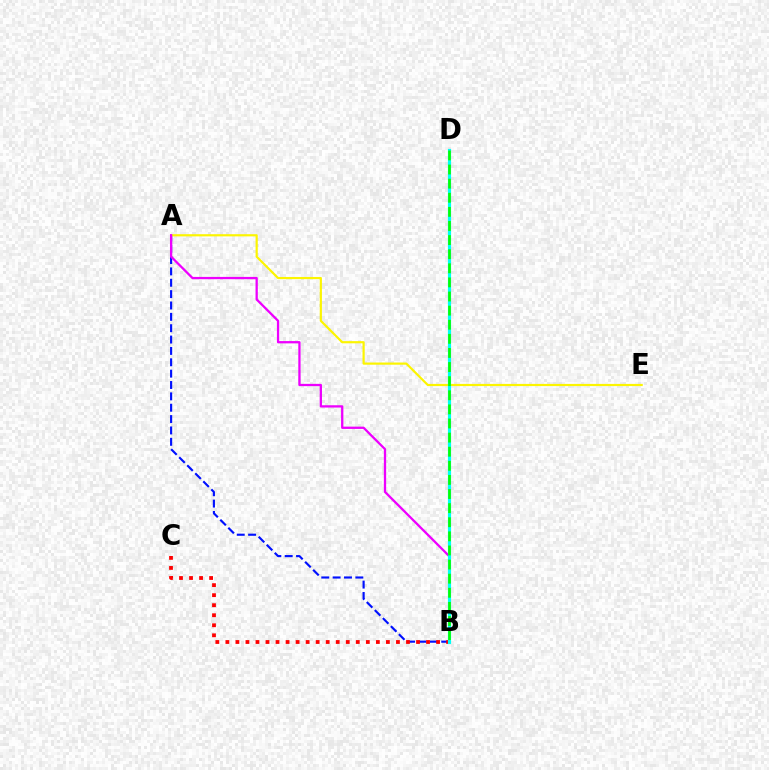{('A', 'B'): [{'color': '#0010ff', 'line_style': 'dashed', 'thickness': 1.54}, {'color': '#ee00ff', 'line_style': 'solid', 'thickness': 1.65}], ('A', 'E'): [{'color': '#fcf500', 'line_style': 'solid', 'thickness': 1.57}], ('B', 'C'): [{'color': '#ff0000', 'line_style': 'dotted', 'thickness': 2.73}], ('B', 'D'): [{'color': '#00fff6', 'line_style': 'solid', 'thickness': 2.28}, {'color': '#08ff00', 'line_style': 'dashed', 'thickness': 1.92}]}